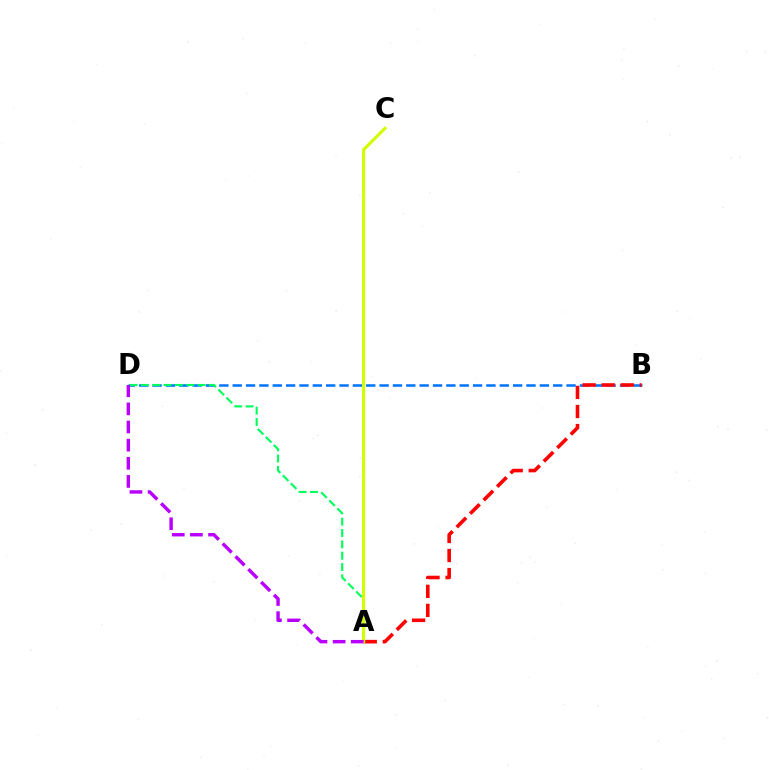{('B', 'D'): [{'color': '#0074ff', 'line_style': 'dashed', 'thickness': 1.81}], ('A', 'D'): [{'color': '#00ff5c', 'line_style': 'dashed', 'thickness': 1.54}, {'color': '#b900ff', 'line_style': 'dashed', 'thickness': 2.46}], ('A', 'B'): [{'color': '#ff0000', 'line_style': 'dashed', 'thickness': 2.59}], ('A', 'C'): [{'color': '#d1ff00', 'line_style': 'solid', 'thickness': 2.24}]}